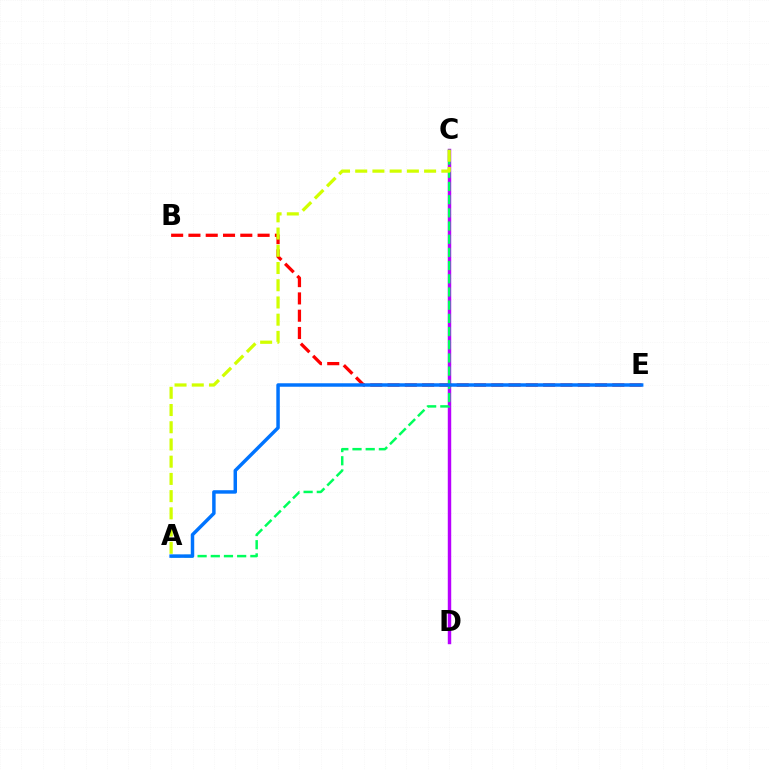{('C', 'D'): [{'color': '#b900ff', 'line_style': 'solid', 'thickness': 2.48}], ('B', 'E'): [{'color': '#ff0000', 'line_style': 'dashed', 'thickness': 2.35}], ('A', 'C'): [{'color': '#00ff5c', 'line_style': 'dashed', 'thickness': 1.79}, {'color': '#d1ff00', 'line_style': 'dashed', 'thickness': 2.34}], ('A', 'E'): [{'color': '#0074ff', 'line_style': 'solid', 'thickness': 2.5}]}